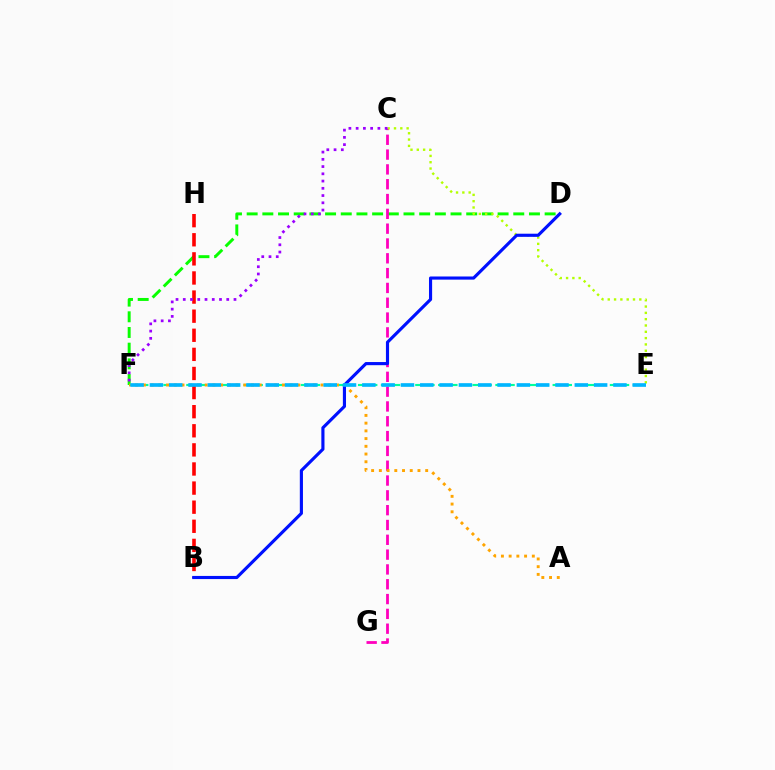{('D', 'F'): [{'color': '#08ff00', 'line_style': 'dashed', 'thickness': 2.13}], ('B', 'H'): [{'color': '#ff0000', 'line_style': 'dashed', 'thickness': 2.59}], ('E', 'F'): [{'color': '#00ff9d', 'line_style': 'dashed', 'thickness': 1.56}, {'color': '#00b5ff', 'line_style': 'dashed', 'thickness': 2.62}], ('C', 'G'): [{'color': '#ff00bd', 'line_style': 'dashed', 'thickness': 2.01}], ('A', 'F'): [{'color': '#ffa500', 'line_style': 'dotted', 'thickness': 2.1}], ('C', 'E'): [{'color': '#b3ff00', 'line_style': 'dotted', 'thickness': 1.72}], ('B', 'D'): [{'color': '#0010ff', 'line_style': 'solid', 'thickness': 2.26}], ('C', 'F'): [{'color': '#9b00ff', 'line_style': 'dotted', 'thickness': 1.97}]}